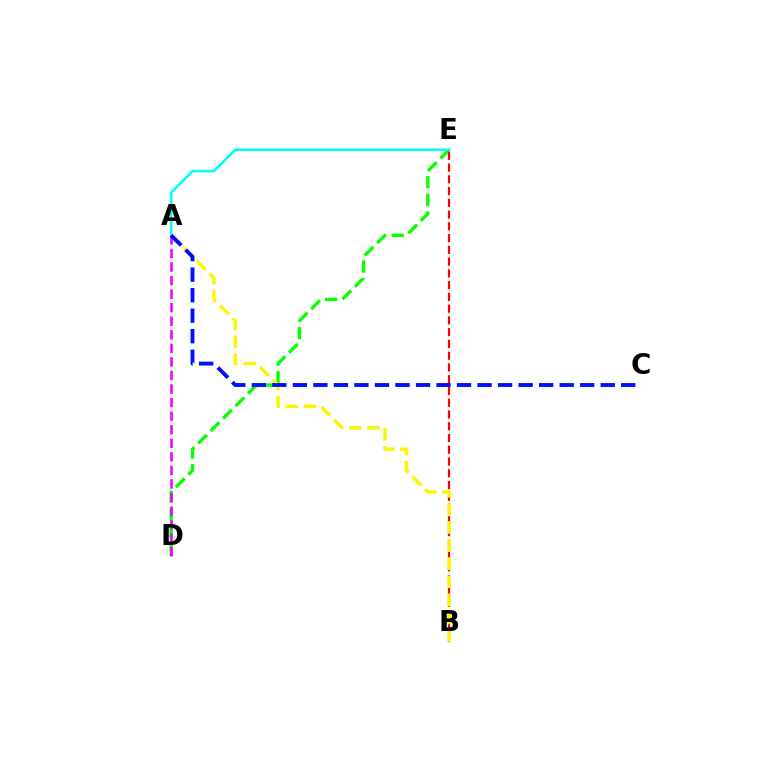{('D', 'E'): [{'color': '#08ff00', 'line_style': 'dashed', 'thickness': 2.39}], ('A', 'D'): [{'color': '#ee00ff', 'line_style': 'dashed', 'thickness': 1.84}], ('B', 'E'): [{'color': '#ff0000', 'line_style': 'dashed', 'thickness': 1.6}], ('A', 'B'): [{'color': '#fcf500', 'line_style': 'dashed', 'thickness': 2.46}], ('A', 'E'): [{'color': '#00fff6', 'line_style': 'solid', 'thickness': 1.86}], ('A', 'C'): [{'color': '#0010ff', 'line_style': 'dashed', 'thickness': 2.79}]}